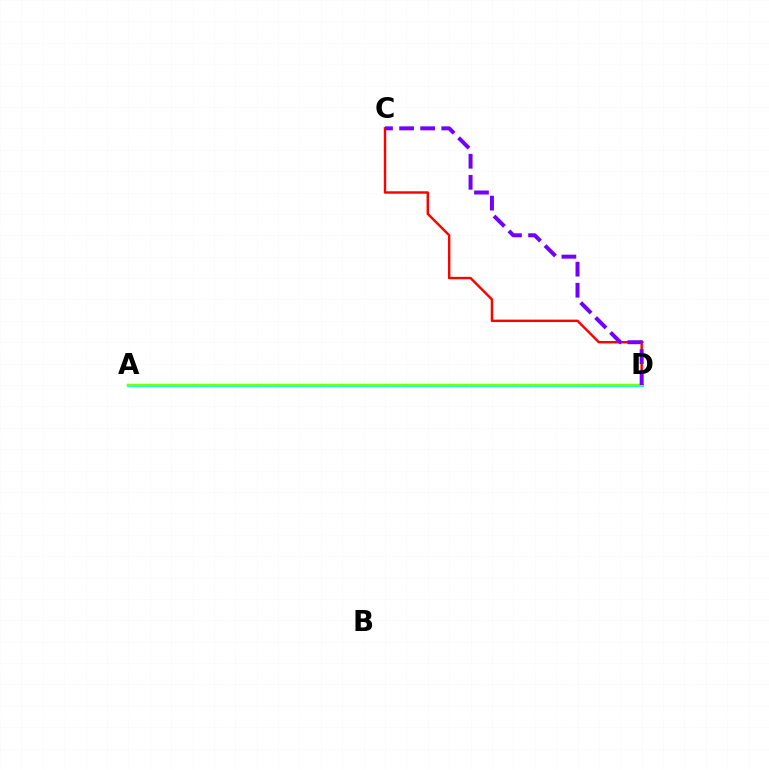{('A', 'D'): [{'color': '#00fff6', 'line_style': 'solid', 'thickness': 2.28}, {'color': '#84ff00', 'line_style': 'solid', 'thickness': 1.75}], ('C', 'D'): [{'color': '#ff0000', 'line_style': 'solid', 'thickness': 1.75}, {'color': '#7200ff', 'line_style': 'dashed', 'thickness': 2.86}]}